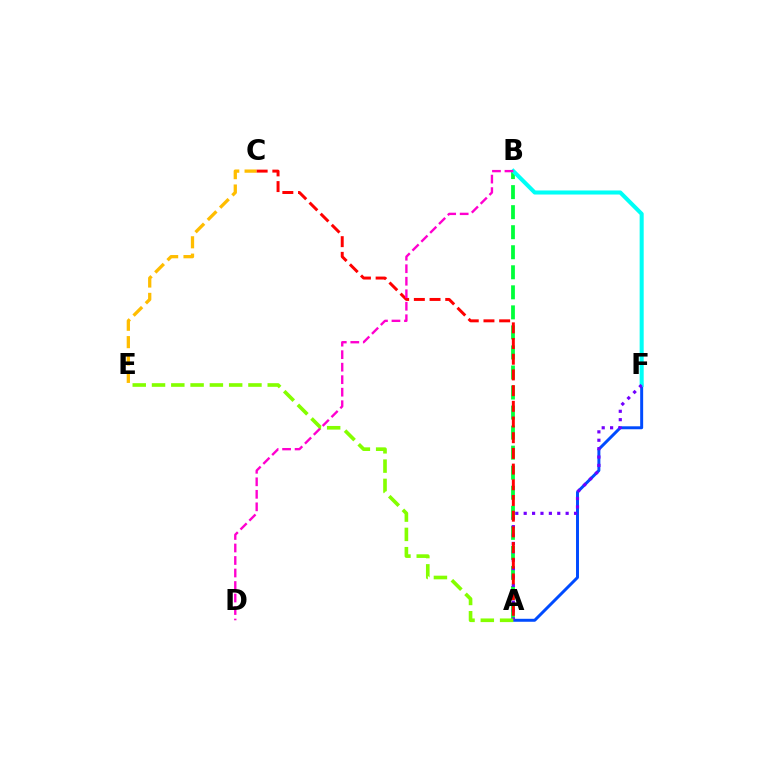{('A', 'F'): [{'color': '#004bff', 'line_style': 'solid', 'thickness': 2.13}, {'color': '#7200ff', 'line_style': 'dotted', 'thickness': 2.28}], ('A', 'B'): [{'color': '#00ff39', 'line_style': 'dashed', 'thickness': 2.72}], ('B', 'F'): [{'color': '#00fff6', 'line_style': 'solid', 'thickness': 2.92}], ('C', 'E'): [{'color': '#ffbd00', 'line_style': 'dashed', 'thickness': 2.36}], ('A', 'C'): [{'color': '#ff0000', 'line_style': 'dashed', 'thickness': 2.13}], ('A', 'E'): [{'color': '#84ff00', 'line_style': 'dashed', 'thickness': 2.62}], ('B', 'D'): [{'color': '#ff00cf', 'line_style': 'dashed', 'thickness': 1.7}]}